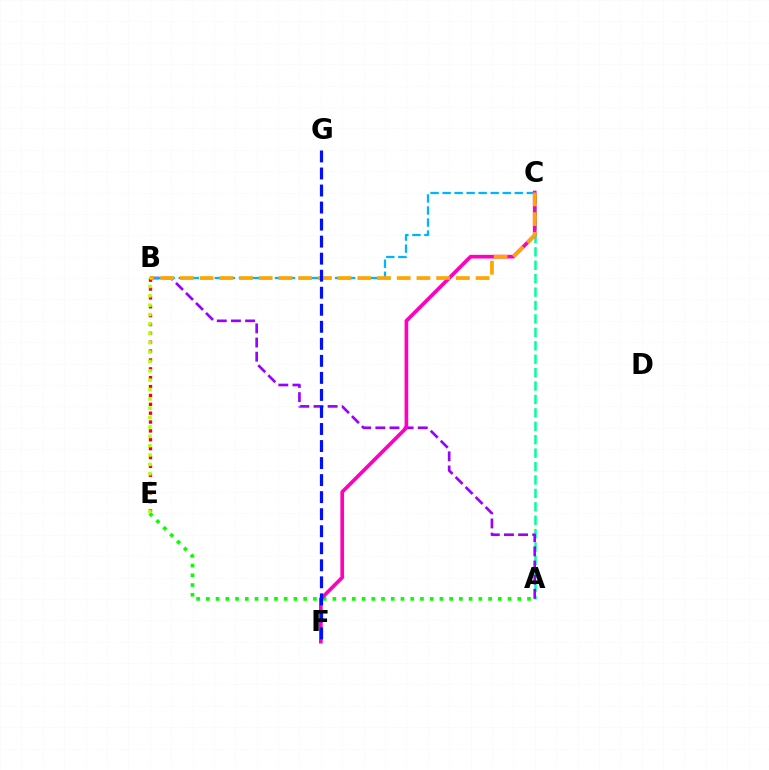{('B', 'E'): [{'color': '#ff0000', 'line_style': 'dotted', 'thickness': 2.41}, {'color': '#b3ff00', 'line_style': 'dotted', 'thickness': 2.54}], ('A', 'C'): [{'color': '#00ff9d', 'line_style': 'dashed', 'thickness': 1.82}], ('A', 'B'): [{'color': '#9b00ff', 'line_style': 'dashed', 'thickness': 1.92}], ('A', 'E'): [{'color': '#08ff00', 'line_style': 'dotted', 'thickness': 2.64}], ('B', 'C'): [{'color': '#00b5ff', 'line_style': 'dashed', 'thickness': 1.63}, {'color': '#ffa500', 'line_style': 'dashed', 'thickness': 2.68}], ('C', 'F'): [{'color': '#ff00bd', 'line_style': 'solid', 'thickness': 2.64}], ('F', 'G'): [{'color': '#0010ff', 'line_style': 'dashed', 'thickness': 2.31}]}